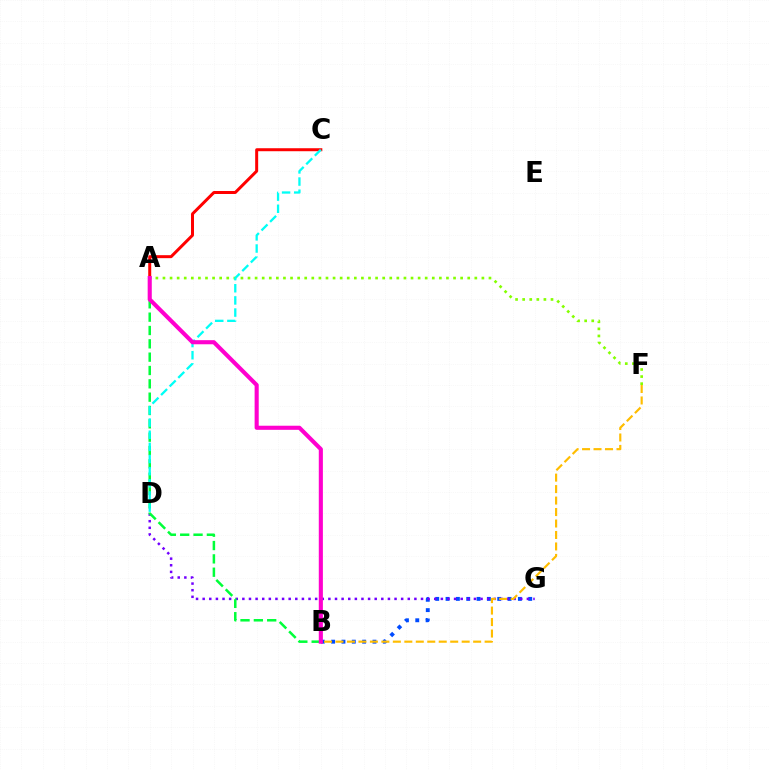{('B', 'G'): [{'color': '#004bff', 'line_style': 'dotted', 'thickness': 2.81}], ('D', 'G'): [{'color': '#7200ff', 'line_style': 'dotted', 'thickness': 1.8}], ('B', 'F'): [{'color': '#ffbd00', 'line_style': 'dashed', 'thickness': 1.56}], ('A', 'F'): [{'color': '#84ff00', 'line_style': 'dotted', 'thickness': 1.93}], ('A', 'B'): [{'color': '#00ff39', 'line_style': 'dashed', 'thickness': 1.81}, {'color': '#ff00cf', 'line_style': 'solid', 'thickness': 2.95}], ('A', 'C'): [{'color': '#ff0000', 'line_style': 'solid', 'thickness': 2.15}], ('C', 'D'): [{'color': '#00fff6', 'line_style': 'dashed', 'thickness': 1.65}]}